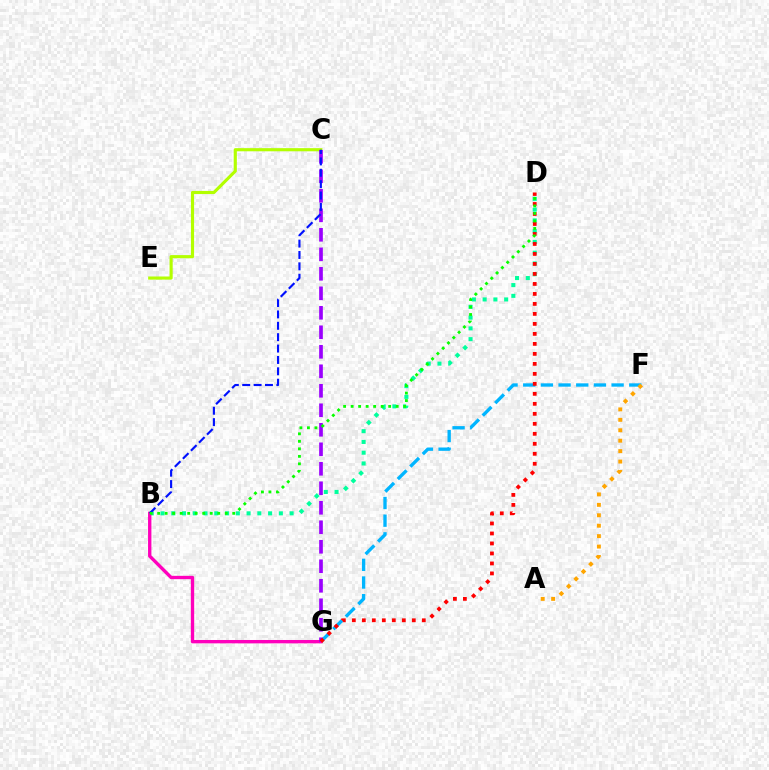{('C', 'E'): [{'color': '#b3ff00', 'line_style': 'solid', 'thickness': 2.26}], ('B', 'D'): [{'color': '#00ff9d', 'line_style': 'dotted', 'thickness': 2.92}, {'color': '#08ff00', 'line_style': 'dotted', 'thickness': 2.04}], ('F', 'G'): [{'color': '#00b5ff', 'line_style': 'dashed', 'thickness': 2.4}], ('B', 'G'): [{'color': '#ff00bd', 'line_style': 'solid', 'thickness': 2.41}], ('C', 'G'): [{'color': '#9b00ff', 'line_style': 'dashed', 'thickness': 2.65}], ('D', 'G'): [{'color': '#ff0000', 'line_style': 'dotted', 'thickness': 2.72}], ('A', 'F'): [{'color': '#ffa500', 'line_style': 'dotted', 'thickness': 2.83}], ('B', 'C'): [{'color': '#0010ff', 'line_style': 'dashed', 'thickness': 1.55}]}